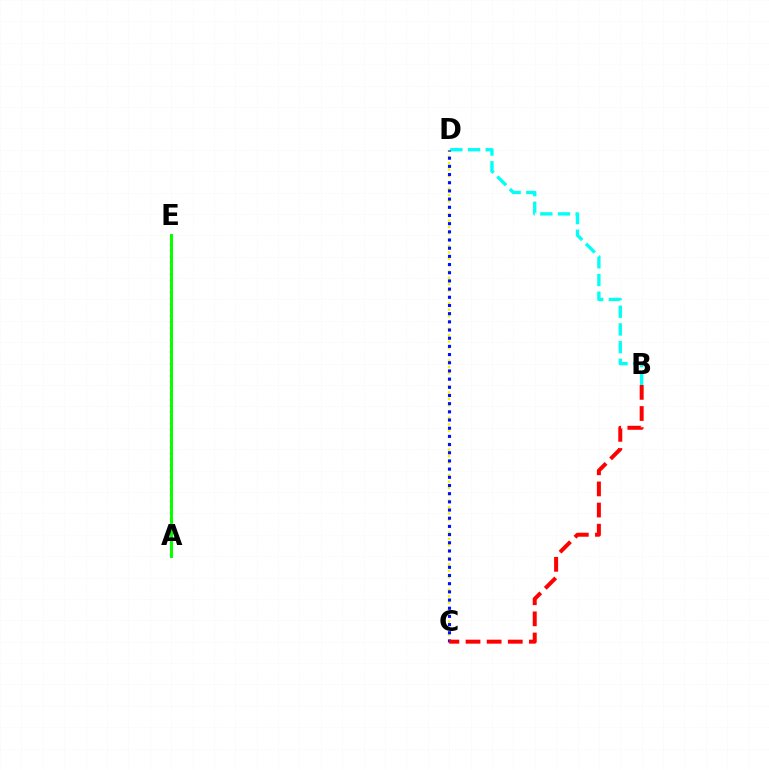{('C', 'D'): [{'color': '#fcf500', 'line_style': 'dotted', 'thickness': 1.73}, {'color': '#0010ff', 'line_style': 'dotted', 'thickness': 2.22}], ('B', 'D'): [{'color': '#00fff6', 'line_style': 'dashed', 'thickness': 2.4}], ('A', 'E'): [{'color': '#ee00ff', 'line_style': 'dotted', 'thickness': 1.62}, {'color': '#08ff00', 'line_style': 'solid', 'thickness': 2.17}], ('B', 'C'): [{'color': '#ff0000', 'line_style': 'dashed', 'thickness': 2.87}]}